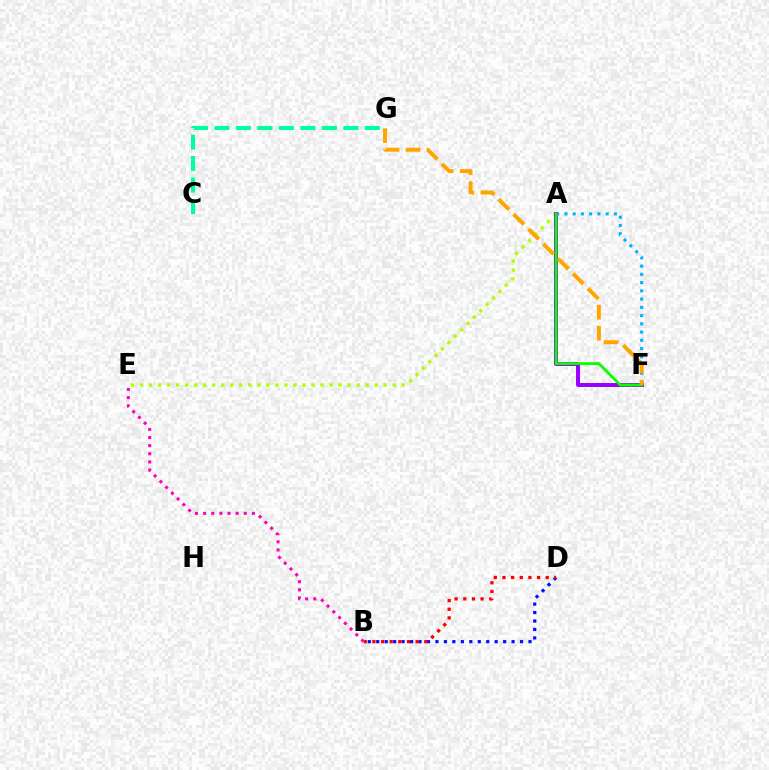{('A', 'E'): [{'color': '#b3ff00', 'line_style': 'dotted', 'thickness': 2.45}], ('C', 'G'): [{'color': '#00ff9d', 'line_style': 'dashed', 'thickness': 2.92}], ('B', 'D'): [{'color': '#0010ff', 'line_style': 'dotted', 'thickness': 2.3}, {'color': '#ff0000', 'line_style': 'dotted', 'thickness': 2.35}], ('A', 'F'): [{'color': '#00b5ff', 'line_style': 'dotted', 'thickness': 2.24}, {'color': '#9b00ff', 'line_style': 'solid', 'thickness': 2.86}, {'color': '#08ff00', 'line_style': 'solid', 'thickness': 1.99}], ('F', 'G'): [{'color': '#ffa500', 'line_style': 'dashed', 'thickness': 2.86}], ('B', 'E'): [{'color': '#ff00bd', 'line_style': 'dotted', 'thickness': 2.21}]}